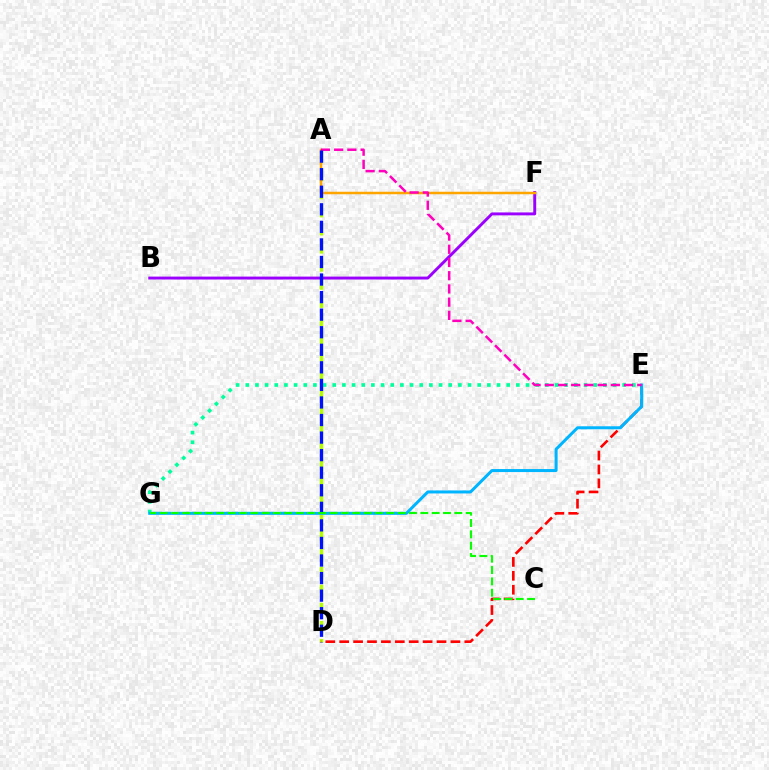{('A', 'D'): [{'color': '#b3ff00', 'line_style': 'dashed', 'thickness': 2.46}, {'color': '#0010ff', 'line_style': 'dashed', 'thickness': 2.39}], ('B', 'F'): [{'color': '#9b00ff', 'line_style': 'solid', 'thickness': 2.1}], ('A', 'F'): [{'color': '#ffa500', 'line_style': 'solid', 'thickness': 1.8}], ('E', 'G'): [{'color': '#00ff9d', 'line_style': 'dotted', 'thickness': 2.63}, {'color': '#00b5ff', 'line_style': 'solid', 'thickness': 2.17}], ('D', 'E'): [{'color': '#ff0000', 'line_style': 'dashed', 'thickness': 1.89}], ('A', 'E'): [{'color': '#ff00bd', 'line_style': 'dashed', 'thickness': 1.8}], ('C', 'G'): [{'color': '#08ff00', 'line_style': 'dashed', 'thickness': 1.54}]}